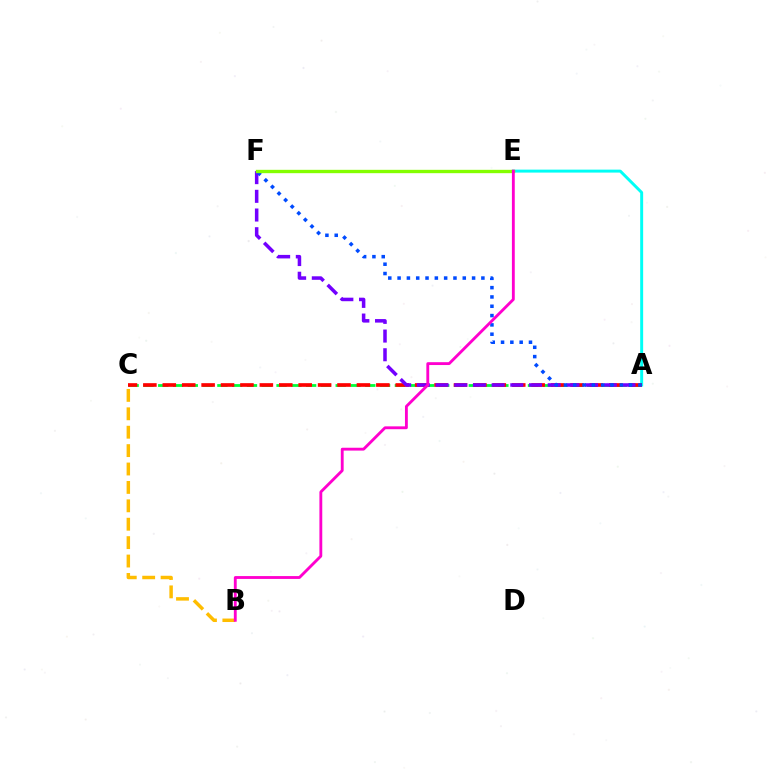{('B', 'C'): [{'color': '#ffbd00', 'line_style': 'dashed', 'thickness': 2.5}], ('A', 'C'): [{'color': '#00ff39', 'line_style': 'dashed', 'thickness': 2.01}, {'color': '#ff0000', 'line_style': 'dashed', 'thickness': 2.64}], ('A', 'E'): [{'color': '#00fff6', 'line_style': 'solid', 'thickness': 2.13}], ('A', 'F'): [{'color': '#7200ff', 'line_style': 'dashed', 'thickness': 2.54}, {'color': '#004bff', 'line_style': 'dotted', 'thickness': 2.53}], ('E', 'F'): [{'color': '#84ff00', 'line_style': 'solid', 'thickness': 2.42}], ('B', 'E'): [{'color': '#ff00cf', 'line_style': 'solid', 'thickness': 2.05}]}